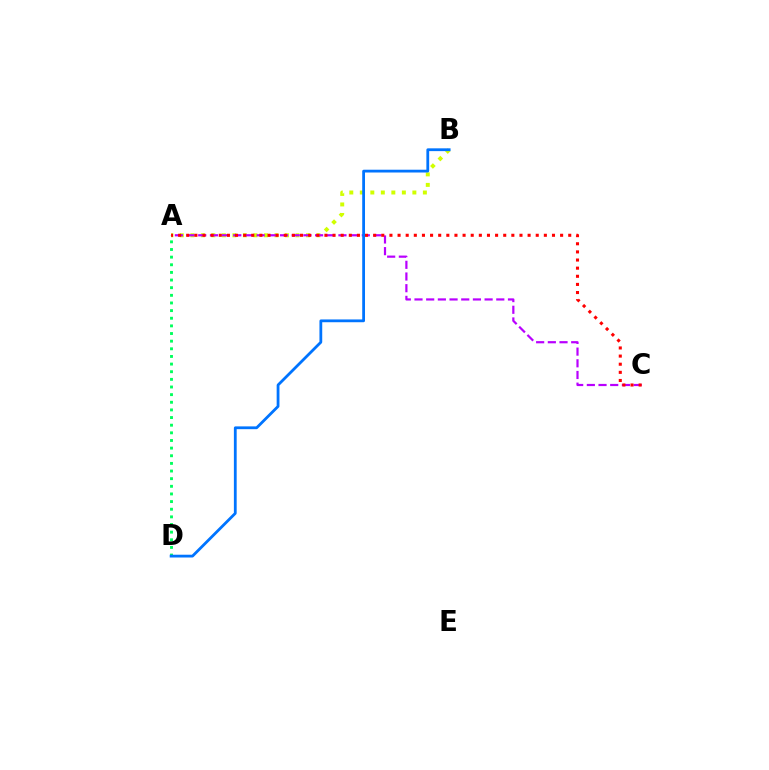{('A', 'D'): [{'color': '#00ff5c', 'line_style': 'dotted', 'thickness': 2.08}], ('A', 'B'): [{'color': '#d1ff00', 'line_style': 'dotted', 'thickness': 2.86}], ('A', 'C'): [{'color': '#b900ff', 'line_style': 'dashed', 'thickness': 1.59}, {'color': '#ff0000', 'line_style': 'dotted', 'thickness': 2.21}], ('B', 'D'): [{'color': '#0074ff', 'line_style': 'solid', 'thickness': 2.01}]}